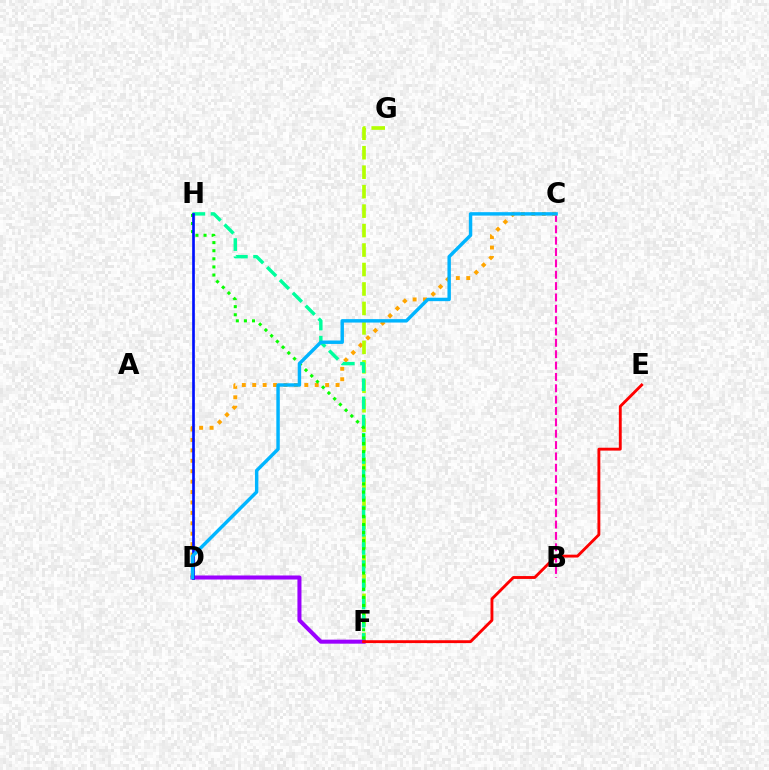{('B', 'C'): [{'color': '#ff00bd', 'line_style': 'dashed', 'thickness': 1.54}], ('C', 'D'): [{'color': '#ffa500', 'line_style': 'dotted', 'thickness': 2.83}, {'color': '#00b5ff', 'line_style': 'solid', 'thickness': 2.47}], ('F', 'G'): [{'color': '#b3ff00', 'line_style': 'dashed', 'thickness': 2.64}], ('F', 'H'): [{'color': '#00ff9d', 'line_style': 'dashed', 'thickness': 2.47}, {'color': '#08ff00', 'line_style': 'dotted', 'thickness': 2.2}], ('D', 'F'): [{'color': '#9b00ff', 'line_style': 'solid', 'thickness': 2.9}], ('D', 'H'): [{'color': '#0010ff', 'line_style': 'solid', 'thickness': 1.93}], ('E', 'F'): [{'color': '#ff0000', 'line_style': 'solid', 'thickness': 2.07}]}